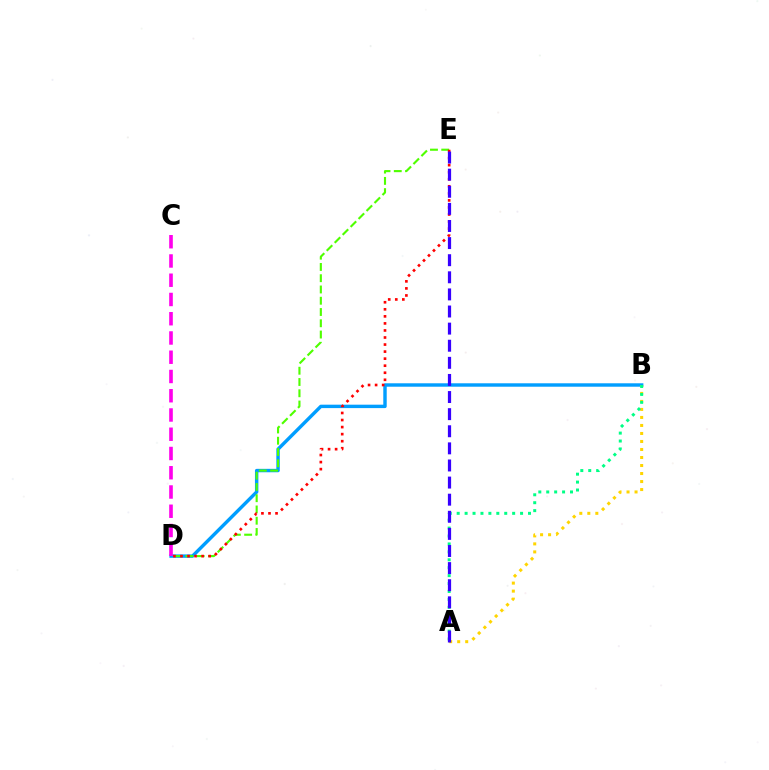{('B', 'D'): [{'color': '#009eff', 'line_style': 'solid', 'thickness': 2.46}], ('D', 'E'): [{'color': '#4fff00', 'line_style': 'dashed', 'thickness': 1.53}, {'color': '#ff0000', 'line_style': 'dotted', 'thickness': 1.92}], ('A', 'B'): [{'color': '#ffd500', 'line_style': 'dotted', 'thickness': 2.18}, {'color': '#00ff86', 'line_style': 'dotted', 'thickness': 2.15}], ('C', 'D'): [{'color': '#ff00ed', 'line_style': 'dashed', 'thickness': 2.62}], ('A', 'E'): [{'color': '#3700ff', 'line_style': 'dashed', 'thickness': 2.32}]}